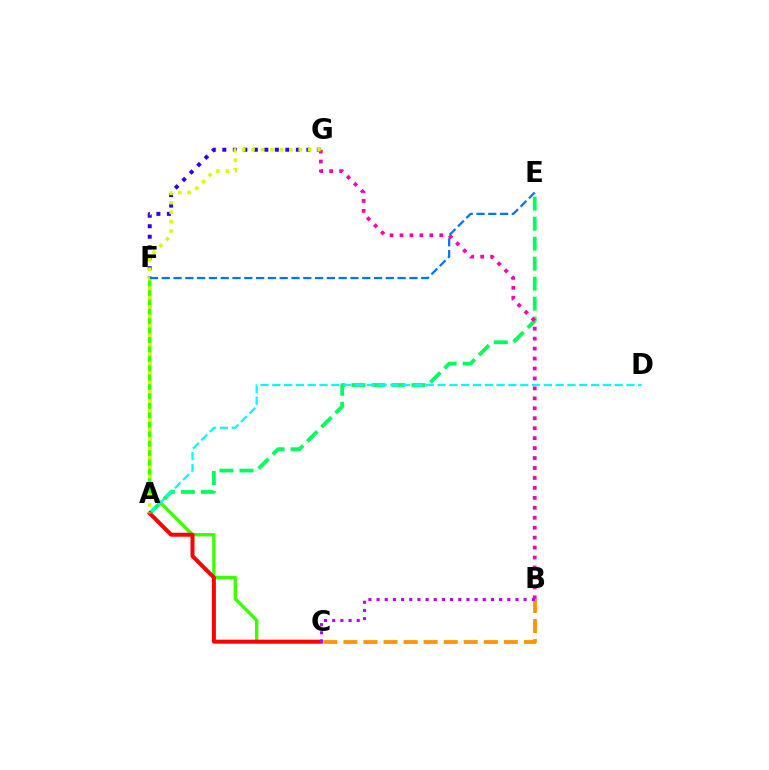{('C', 'F'): [{'color': '#3dff00', 'line_style': 'solid', 'thickness': 2.43}], ('A', 'E'): [{'color': '#00ff5c', 'line_style': 'dashed', 'thickness': 2.72}], ('B', 'C'): [{'color': '#ff9400', 'line_style': 'dashed', 'thickness': 2.72}, {'color': '#b900ff', 'line_style': 'dotted', 'thickness': 2.22}], ('A', 'D'): [{'color': '#00fff6', 'line_style': 'dashed', 'thickness': 1.6}], ('A', 'C'): [{'color': '#ff0000', 'line_style': 'solid', 'thickness': 2.86}], ('B', 'G'): [{'color': '#ff00ac', 'line_style': 'dotted', 'thickness': 2.7}], ('F', 'G'): [{'color': '#2500ff', 'line_style': 'dotted', 'thickness': 2.85}], ('A', 'G'): [{'color': '#d1ff00', 'line_style': 'dotted', 'thickness': 2.56}], ('E', 'F'): [{'color': '#0074ff', 'line_style': 'dashed', 'thickness': 1.6}]}